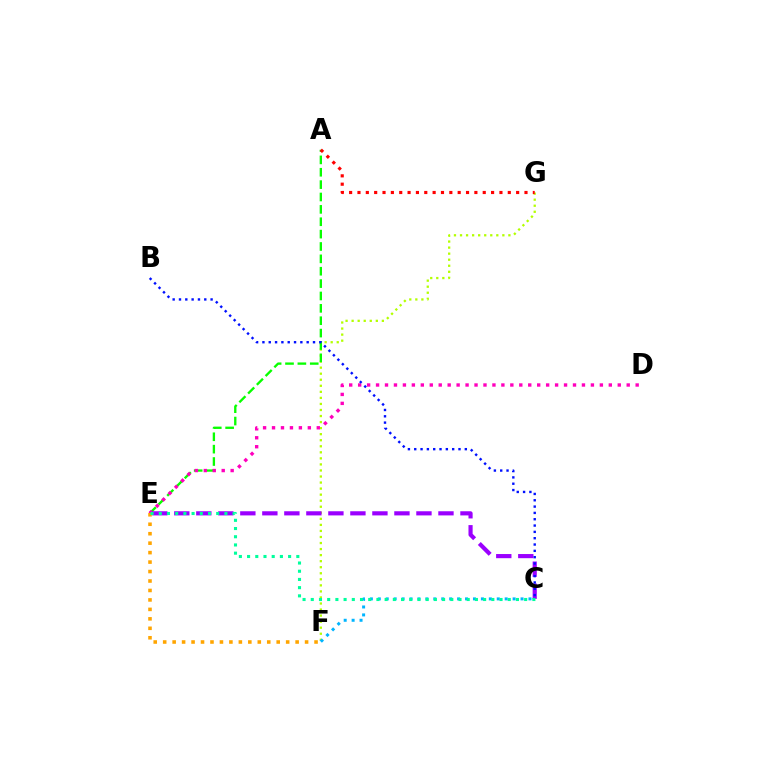{('F', 'G'): [{'color': '#b3ff00', 'line_style': 'dotted', 'thickness': 1.64}], ('A', 'E'): [{'color': '#08ff00', 'line_style': 'dashed', 'thickness': 1.68}], ('D', 'E'): [{'color': '#ff00bd', 'line_style': 'dotted', 'thickness': 2.43}], ('C', 'E'): [{'color': '#9b00ff', 'line_style': 'dashed', 'thickness': 2.99}, {'color': '#00ff9d', 'line_style': 'dotted', 'thickness': 2.23}], ('A', 'G'): [{'color': '#ff0000', 'line_style': 'dotted', 'thickness': 2.27}], ('B', 'C'): [{'color': '#0010ff', 'line_style': 'dotted', 'thickness': 1.72}], ('C', 'F'): [{'color': '#00b5ff', 'line_style': 'dotted', 'thickness': 2.15}], ('E', 'F'): [{'color': '#ffa500', 'line_style': 'dotted', 'thickness': 2.57}]}